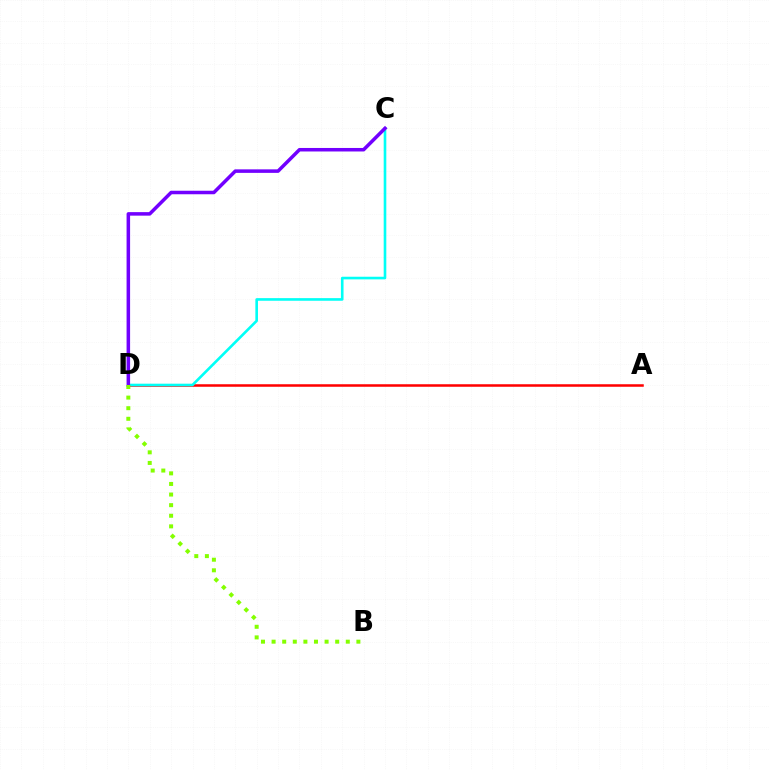{('A', 'D'): [{'color': '#ff0000', 'line_style': 'solid', 'thickness': 1.82}], ('C', 'D'): [{'color': '#00fff6', 'line_style': 'solid', 'thickness': 1.89}, {'color': '#7200ff', 'line_style': 'solid', 'thickness': 2.53}], ('B', 'D'): [{'color': '#84ff00', 'line_style': 'dotted', 'thickness': 2.88}]}